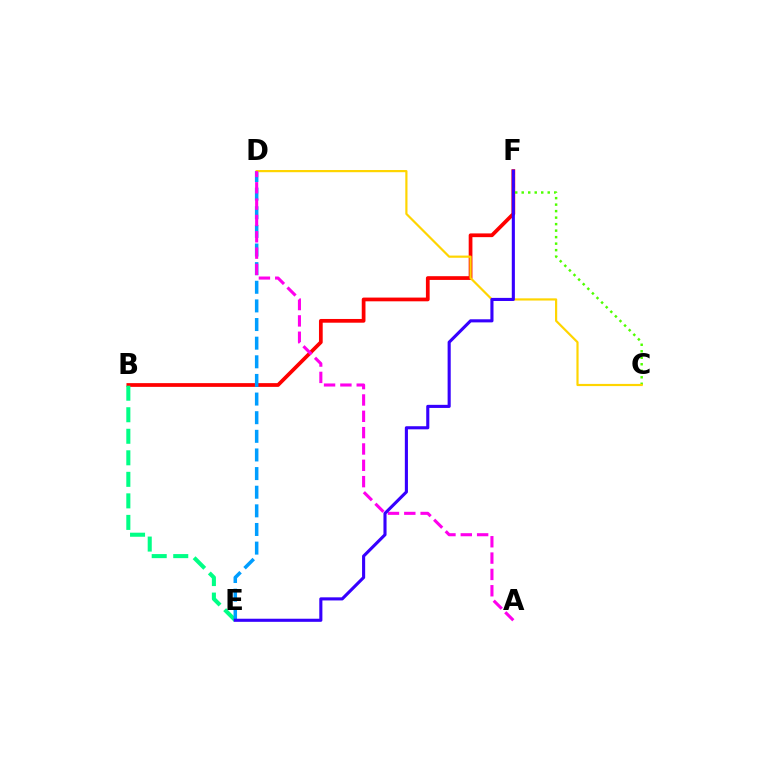{('B', 'F'): [{'color': '#ff0000', 'line_style': 'solid', 'thickness': 2.69}], ('C', 'F'): [{'color': '#4fff00', 'line_style': 'dotted', 'thickness': 1.77}], ('B', 'E'): [{'color': '#00ff86', 'line_style': 'dashed', 'thickness': 2.92}], ('D', 'E'): [{'color': '#009eff', 'line_style': 'dashed', 'thickness': 2.53}], ('C', 'D'): [{'color': '#ffd500', 'line_style': 'solid', 'thickness': 1.58}], ('A', 'D'): [{'color': '#ff00ed', 'line_style': 'dashed', 'thickness': 2.22}], ('E', 'F'): [{'color': '#3700ff', 'line_style': 'solid', 'thickness': 2.23}]}